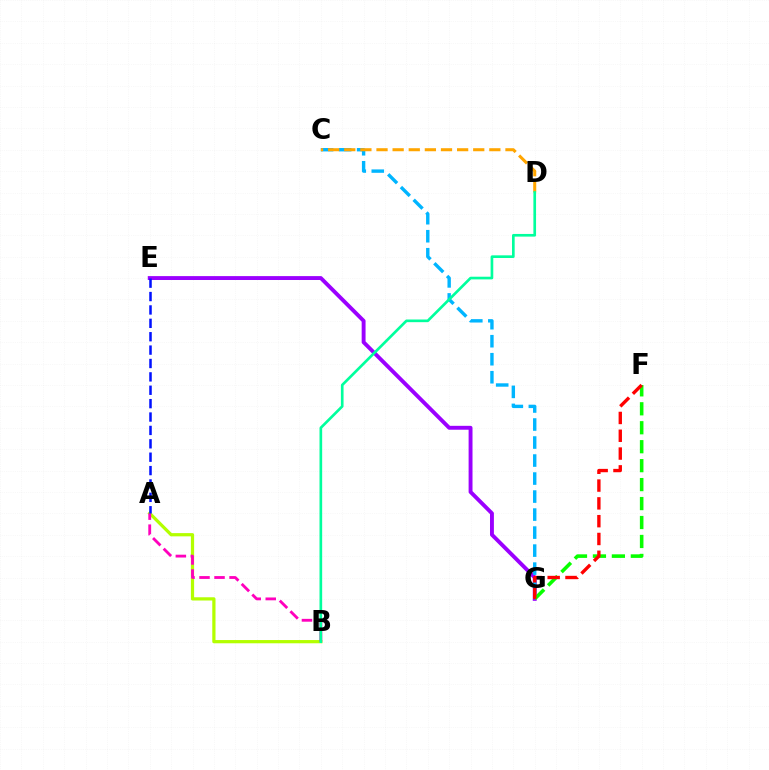{('E', 'G'): [{'color': '#9b00ff', 'line_style': 'solid', 'thickness': 2.81}], ('C', 'G'): [{'color': '#00b5ff', 'line_style': 'dashed', 'thickness': 2.45}], ('A', 'B'): [{'color': '#b3ff00', 'line_style': 'solid', 'thickness': 2.33}, {'color': '#ff00bd', 'line_style': 'dashed', 'thickness': 2.04}], ('C', 'D'): [{'color': '#ffa500', 'line_style': 'dashed', 'thickness': 2.19}], ('F', 'G'): [{'color': '#08ff00', 'line_style': 'dashed', 'thickness': 2.57}, {'color': '#ff0000', 'line_style': 'dashed', 'thickness': 2.42}], ('A', 'E'): [{'color': '#0010ff', 'line_style': 'dashed', 'thickness': 1.82}], ('B', 'D'): [{'color': '#00ff9d', 'line_style': 'solid', 'thickness': 1.92}]}